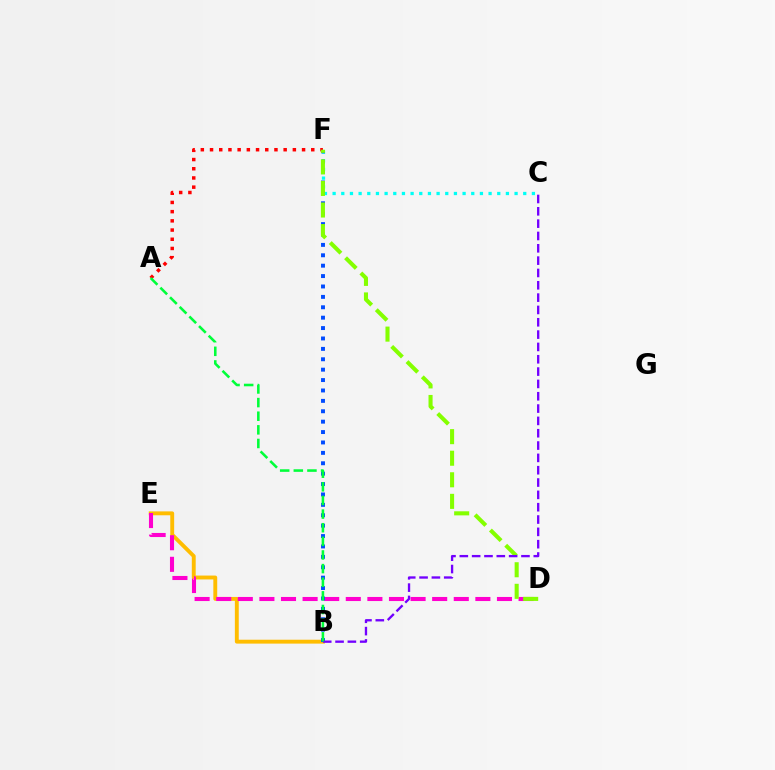{('B', 'E'): [{'color': '#ffbd00', 'line_style': 'solid', 'thickness': 2.8}], ('D', 'E'): [{'color': '#ff00cf', 'line_style': 'dashed', 'thickness': 2.93}], ('C', 'F'): [{'color': '#00fff6', 'line_style': 'dotted', 'thickness': 2.35}], ('B', 'F'): [{'color': '#004bff', 'line_style': 'dotted', 'thickness': 2.83}], ('A', 'F'): [{'color': '#ff0000', 'line_style': 'dotted', 'thickness': 2.5}], ('D', 'F'): [{'color': '#84ff00', 'line_style': 'dashed', 'thickness': 2.93}], ('B', 'C'): [{'color': '#7200ff', 'line_style': 'dashed', 'thickness': 1.67}], ('A', 'B'): [{'color': '#00ff39', 'line_style': 'dashed', 'thickness': 1.85}]}